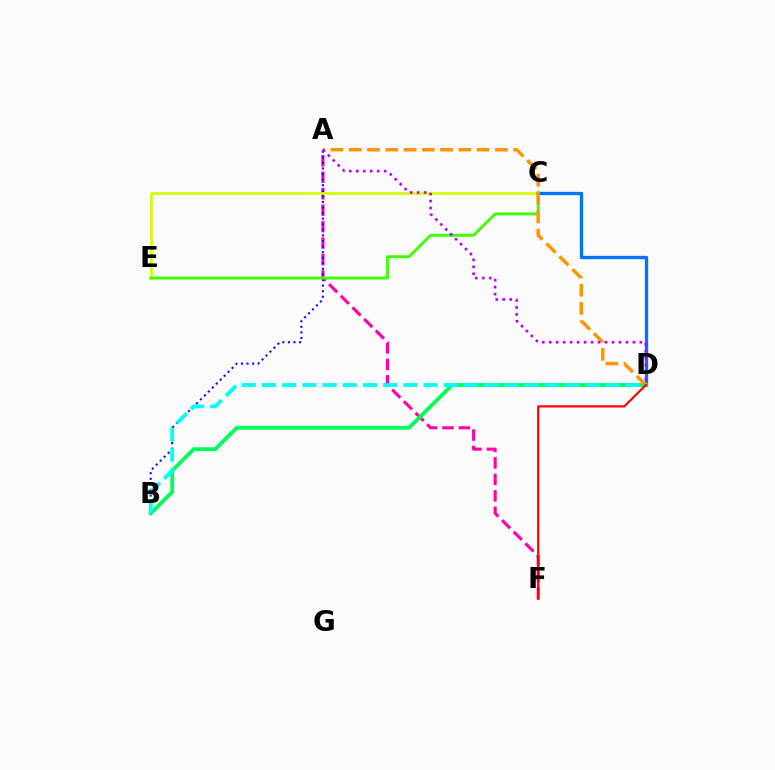{('A', 'F'): [{'color': '#ff00ac', 'line_style': 'dashed', 'thickness': 2.24}], ('A', 'B'): [{'color': '#2500ff', 'line_style': 'dotted', 'thickness': 1.52}], ('C', 'E'): [{'color': '#d1ff00', 'line_style': 'solid', 'thickness': 1.92}, {'color': '#3dff00', 'line_style': 'solid', 'thickness': 2.06}], ('C', 'D'): [{'color': '#0074ff', 'line_style': 'solid', 'thickness': 2.4}], ('B', 'D'): [{'color': '#00ff5c', 'line_style': 'solid', 'thickness': 2.77}, {'color': '#00fff6', 'line_style': 'dashed', 'thickness': 2.74}], ('A', 'D'): [{'color': '#ff9400', 'line_style': 'dashed', 'thickness': 2.48}, {'color': '#b900ff', 'line_style': 'dotted', 'thickness': 1.89}], ('D', 'F'): [{'color': '#ff0000', 'line_style': 'solid', 'thickness': 1.57}]}